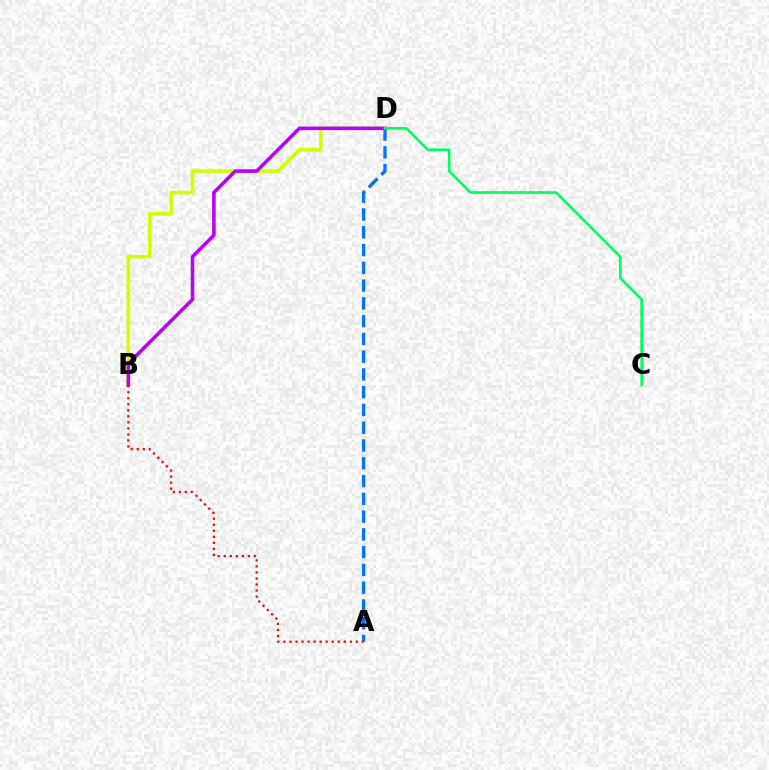{('A', 'D'): [{'color': '#0074ff', 'line_style': 'dashed', 'thickness': 2.41}], ('B', 'D'): [{'color': '#d1ff00', 'line_style': 'solid', 'thickness': 2.55}, {'color': '#b900ff', 'line_style': 'solid', 'thickness': 2.57}], ('A', 'B'): [{'color': '#ff0000', 'line_style': 'dotted', 'thickness': 1.64}], ('C', 'D'): [{'color': '#00ff5c', 'line_style': 'solid', 'thickness': 1.92}]}